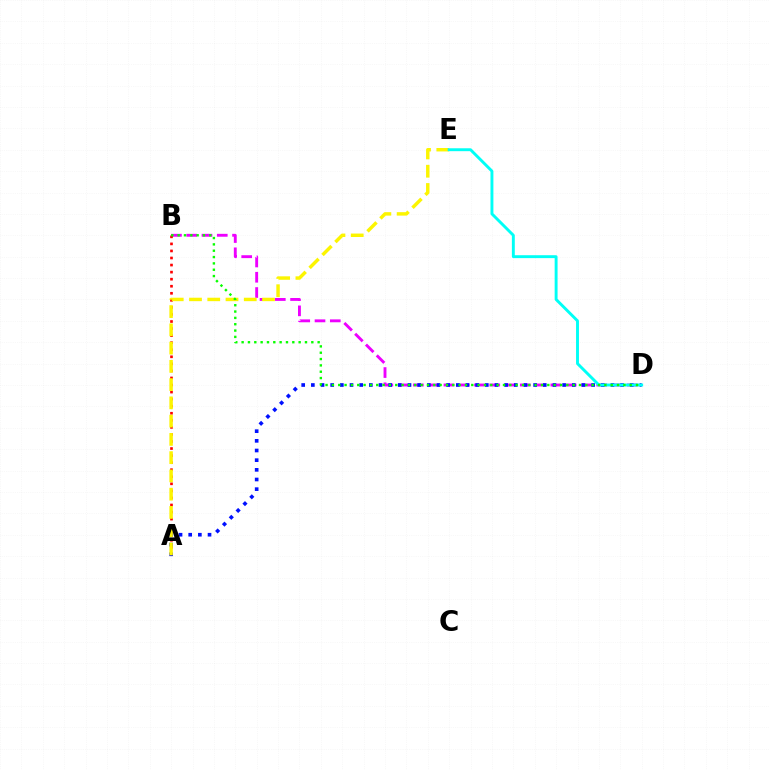{('B', 'D'): [{'color': '#ee00ff', 'line_style': 'dashed', 'thickness': 2.08}, {'color': '#08ff00', 'line_style': 'dotted', 'thickness': 1.72}], ('A', 'B'): [{'color': '#ff0000', 'line_style': 'dotted', 'thickness': 1.92}], ('A', 'D'): [{'color': '#0010ff', 'line_style': 'dotted', 'thickness': 2.63}], ('A', 'E'): [{'color': '#fcf500', 'line_style': 'dashed', 'thickness': 2.48}], ('D', 'E'): [{'color': '#00fff6', 'line_style': 'solid', 'thickness': 2.1}]}